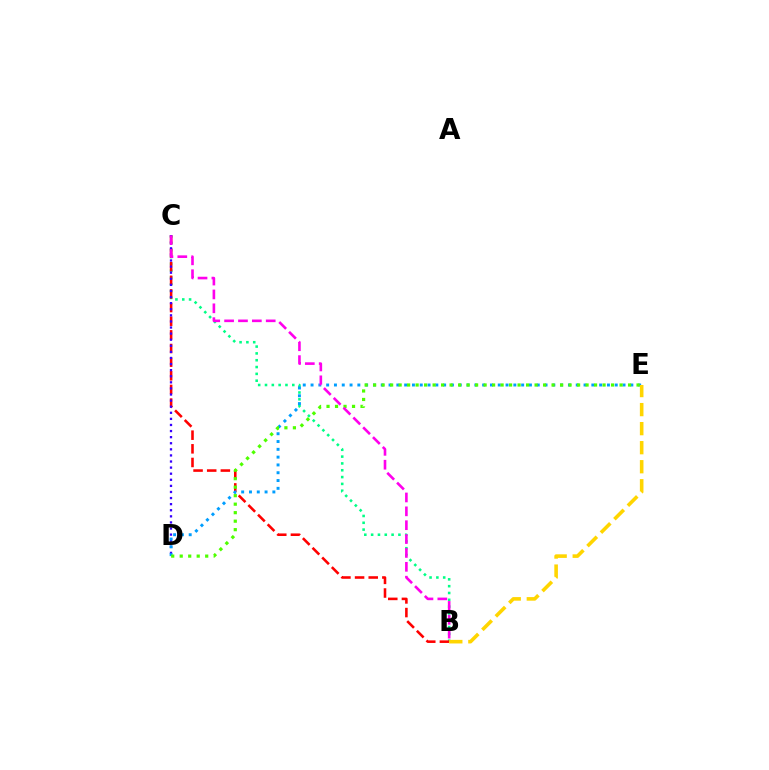{('B', 'C'): [{'color': '#00ff86', 'line_style': 'dotted', 'thickness': 1.85}, {'color': '#ff0000', 'line_style': 'dashed', 'thickness': 1.85}, {'color': '#ff00ed', 'line_style': 'dashed', 'thickness': 1.88}], ('C', 'D'): [{'color': '#3700ff', 'line_style': 'dotted', 'thickness': 1.65}], ('D', 'E'): [{'color': '#009eff', 'line_style': 'dotted', 'thickness': 2.12}, {'color': '#4fff00', 'line_style': 'dotted', 'thickness': 2.31}], ('B', 'E'): [{'color': '#ffd500', 'line_style': 'dashed', 'thickness': 2.59}]}